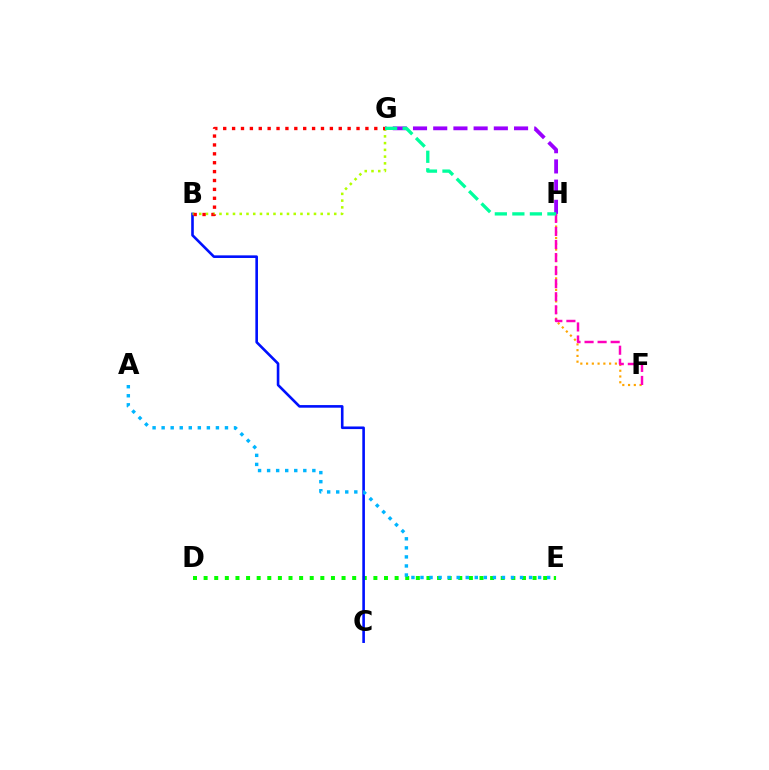{('F', 'H'): [{'color': '#ffa500', 'line_style': 'dotted', 'thickness': 1.57}, {'color': '#ff00bd', 'line_style': 'dashed', 'thickness': 1.77}], ('D', 'E'): [{'color': '#08ff00', 'line_style': 'dotted', 'thickness': 2.88}], ('B', 'C'): [{'color': '#0010ff', 'line_style': 'solid', 'thickness': 1.88}], ('G', 'H'): [{'color': '#9b00ff', 'line_style': 'dashed', 'thickness': 2.75}, {'color': '#00ff9d', 'line_style': 'dashed', 'thickness': 2.38}], ('A', 'E'): [{'color': '#00b5ff', 'line_style': 'dotted', 'thickness': 2.46}], ('B', 'G'): [{'color': '#b3ff00', 'line_style': 'dotted', 'thickness': 1.83}, {'color': '#ff0000', 'line_style': 'dotted', 'thickness': 2.41}]}